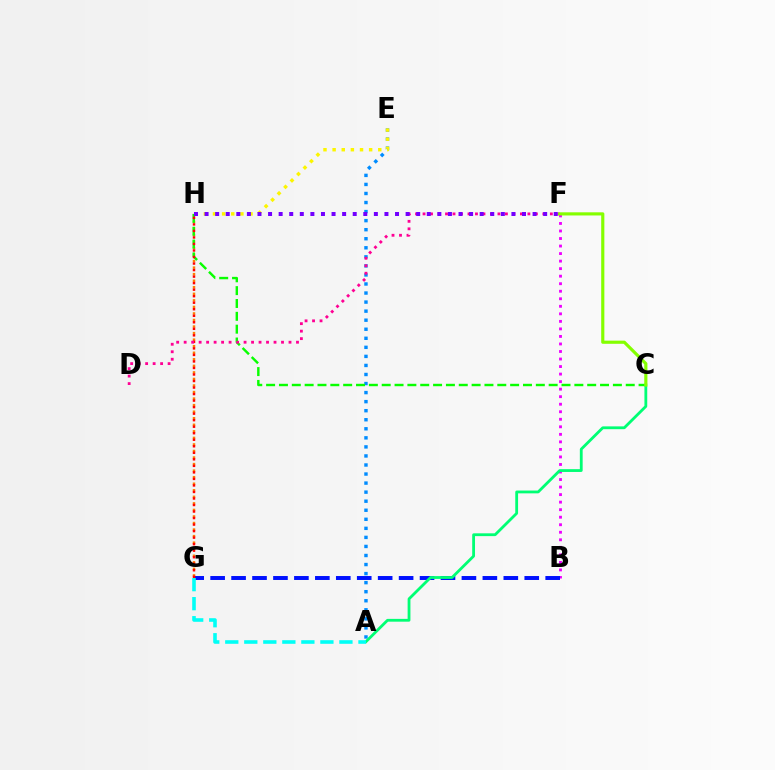{('G', 'H'): [{'color': '#ff7c00', 'line_style': 'dotted', 'thickness': 1.78}, {'color': '#ff0000', 'line_style': 'dotted', 'thickness': 1.77}], ('A', 'E'): [{'color': '#008cff', 'line_style': 'dotted', 'thickness': 2.46}], ('B', 'F'): [{'color': '#ee00ff', 'line_style': 'dotted', 'thickness': 2.05}], ('B', 'G'): [{'color': '#0010ff', 'line_style': 'dashed', 'thickness': 2.84}], ('C', 'H'): [{'color': '#08ff00', 'line_style': 'dashed', 'thickness': 1.74}], ('A', 'C'): [{'color': '#00ff74', 'line_style': 'solid', 'thickness': 2.02}], ('A', 'G'): [{'color': '#00fff6', 'line_style': 'dashed', 'thickness': 2.58}], ('D', 'F'): [{'color': '#ff0094', 'line_style': 'dotted', 'thickness': 2.03}], ('E', 'H'): [{'color': '#fcf500', 'line_style': 'dotted', 'thickness': 2.48}], ('C', 'F'): [{'color': '#84ff00', 'line_style': 'solid', 'thickness': 2.27}], ('F', 'H'): [{'color': '#7200ff', 'line_style': 'dotted', 'thickness': 2.87}]}